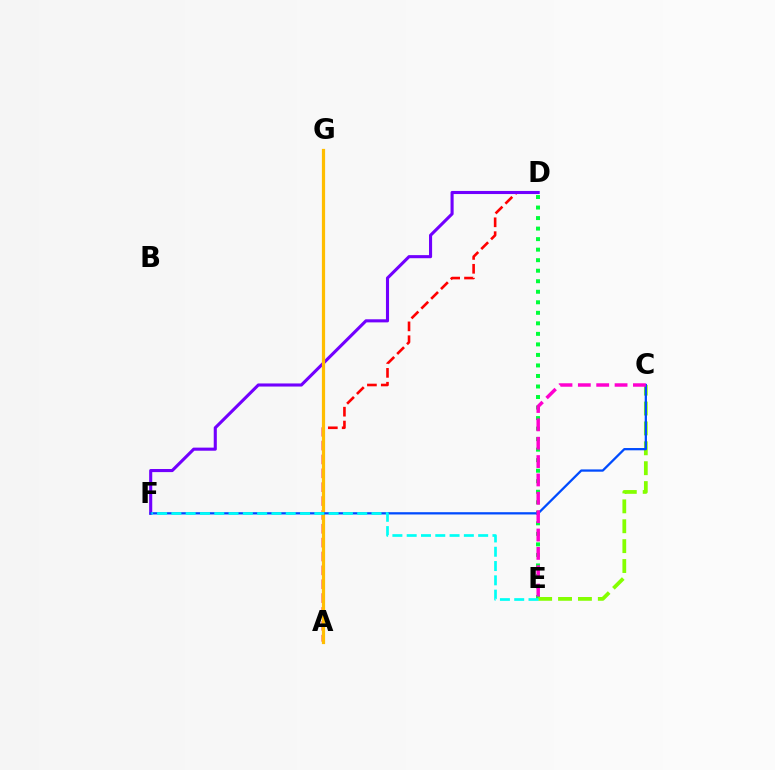{('A', 'D'): [{'color': '#ff0000', 'line_style': 'dashed', 'thickness': 1.88}], ('D', 'F'): [{'color': '#7200ff', 'line_style': 'solid', 'thickness': 2.23}], ('A', 'G'): [{'color': '#ffbd00', 'line_style': 'solid', 'thickness': 2.31}], ('D', 'E'): [{'color': '#00ff39', 'line_style': 'dotted', 'thickness': 2.86}], ('C', 'E'): [{'color': '#84ff00', 'line_style': 'dashed', 'thickness': 2.7}, {'color': '#ff00cf', 'line_style': 'dashed', 'thickness': 2.49}], ('C', 'F'): [{'color': '#004bff', 'line_style': 'solid', 'thickness': 1.64}], ('E', 'F'): [{'color': '#00fff6', 'line_style': 'dashed', 'thickness': 1.94}]}